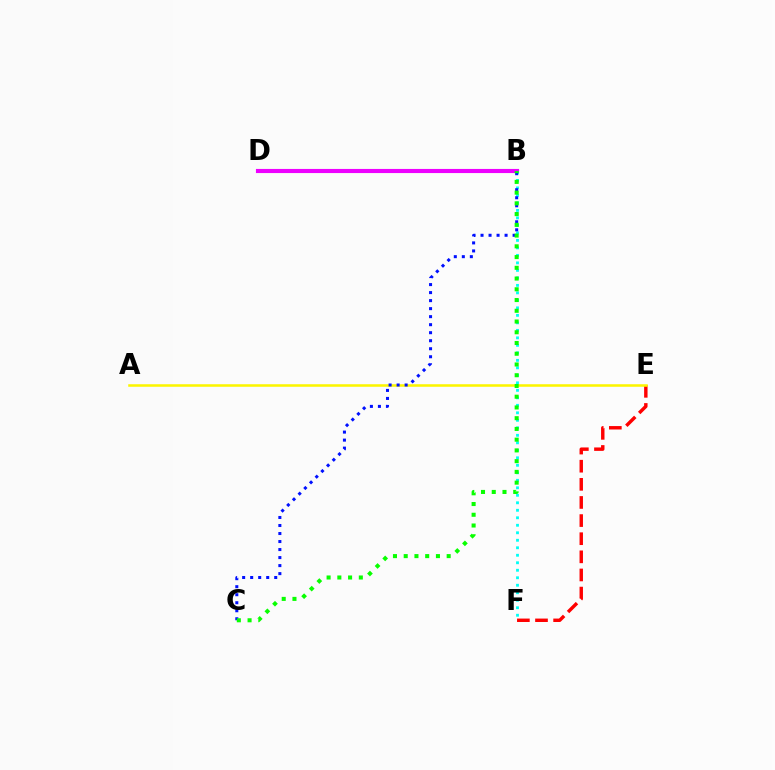{('E', 'F'): [{'color': '#ff0000', 'line_style': 'dashed', 'thickness': 2.46}], ('B', 'D'): [{'color': '#ee00ff', 'line_style': 'solid', 'thickness': 2.97}], ('B', 'F'): [{'color': '#00fff6', 'line_style': 'dotted', 'thickness': 2.04}], ('A', 'E'): [{'color': '#fcf500', 'line_style': 'solid', 'thickness': 1.83}], ('B', 'C'): [{'color': '#0010ff', 'line_style': 'dotted', 'thickness': 2.18}, {'color': '#08ff00', 'line_style': 'dotted', 'thickness': 2.92}]}